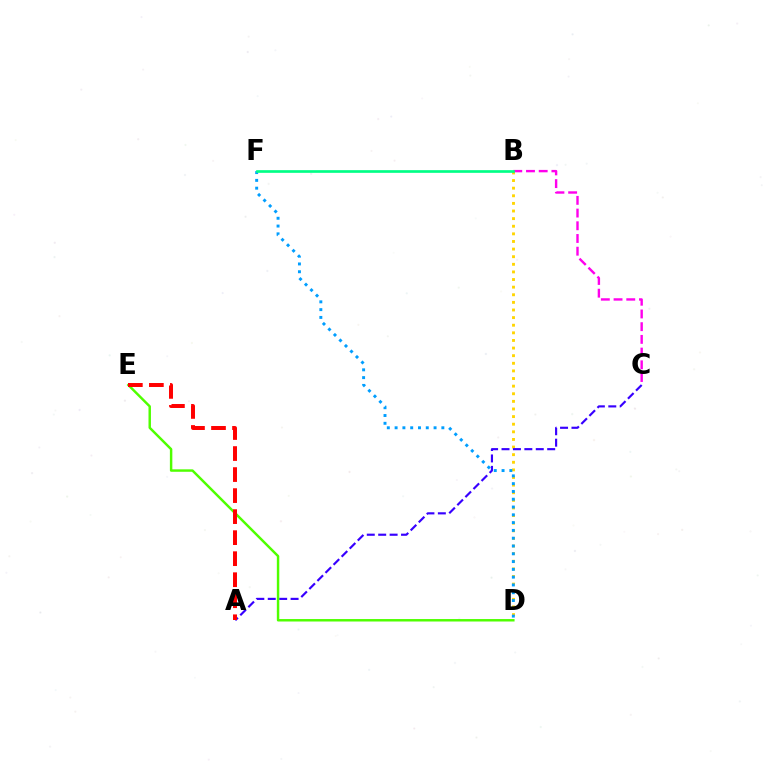{('B', 'D'): [{'color': '#ffd500', 'line_style': 'dotted', 'thickness': 2.07}], ('A', 'C'): [{'color': '#3700ff', 'line_style': 'dashed', 'thickness': 1.55}], ('B', 'C'): [{'color': '#ff00ed', 'line_style': 'dashed', 'thickness': 1.73}], ('D', 'E'): [{'color': '#4fff00', 'line_style': 'solid', 'thickness': 1.76}], ('D', 'F'): [{'color': '#009eff', 'line_style': 'dotted', 'thickness': 2.12}], ('A', 'E'): [{'color': '#ff0000', 'line_style': 'dashed', 'thickness': 2.86}], ('B', 'F'): [{'color': '#00ff86', 'line_style': 'solid', 'thickness': 1.92}]}